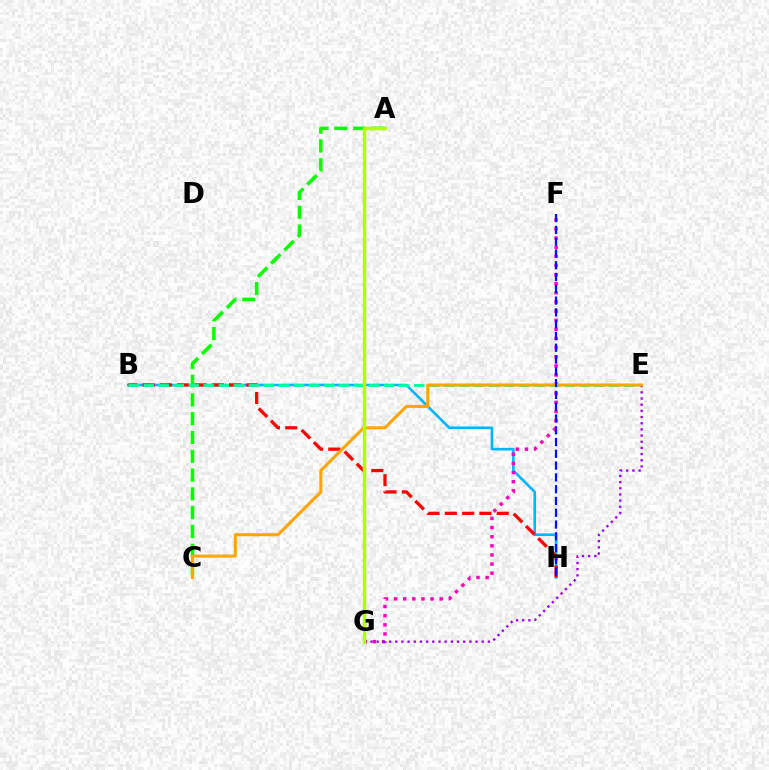{('B', 'H'): [{'color': '#00b5ff', 'line_style': 'solid', 'thickness': 1.87}, {'color': '#ff0000', 'line_style': 'dashed', 'thickness': 2.35}], ('F', 'G'): [{'color': '#ff00bd', 'line_style': 'dotted', 'thickness': 2.48}], ('A', 'C'): [{'color': '#08ff00', 'line_style': 'dashed', 'thickness': 2.55}], ('B', 'E'): [{'color': '#00ff9d', 'line_style': 'dashed', 'thickness': 2.04}], ('E', 'G'): [{'color': '#9b00ff', 'line_style': 'dotted', 'thickness': 1.68}], ('C', 'E'): [{'color': '#ffa500', 'line_style': 'solid', 'thickness': 2.19}], ('F', 'H'): [{'color': '#0010ff', 'line_style': 'dashed', 'thickness': 1.6}], ('A', 'G'): [{'color': '#b3ff00', 'line_style': 'solid', 'thickness': 2.51}]}